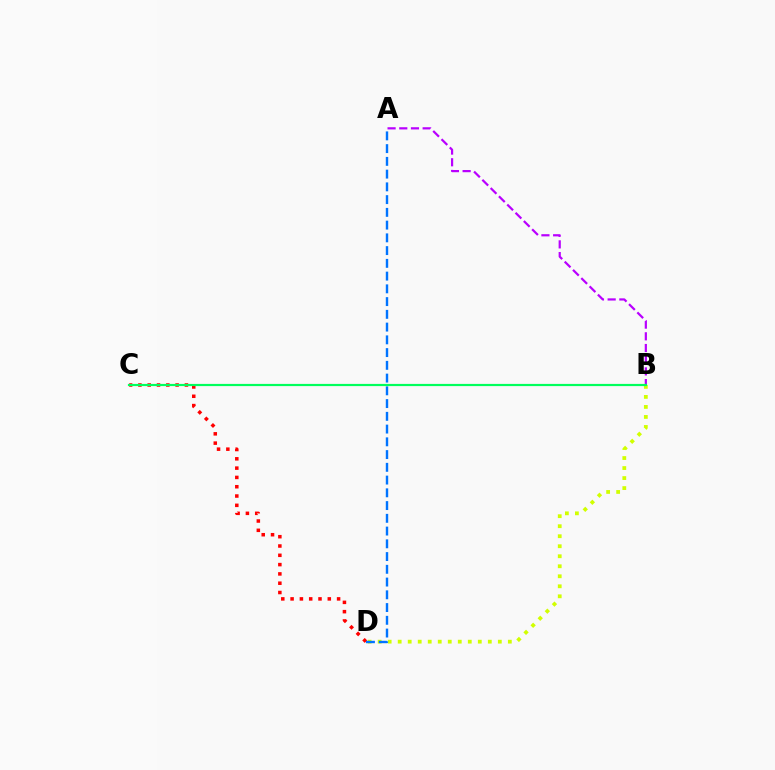{('B', 'D'): [{'color': '#d1ff00', 'line_style': 'dotted', 'thickness': 2.72}], ('A', 'B'): [{'color': '#b900ff', 'line_style': 'dashed', 'thickness': 1.59}], ('C', 'D'): [{'color': '#ff0000', 'line_style': 'dotted', 'thickness': 2.53}], ('A', 'D'): [{'color': '#0074ff', 'line_style': 'dashed', 'thickness': 1.73}], ('B', 'C'): [{'color': '#00ff5c', 'line_style': 'solid', 'thickness': 1.58}]}